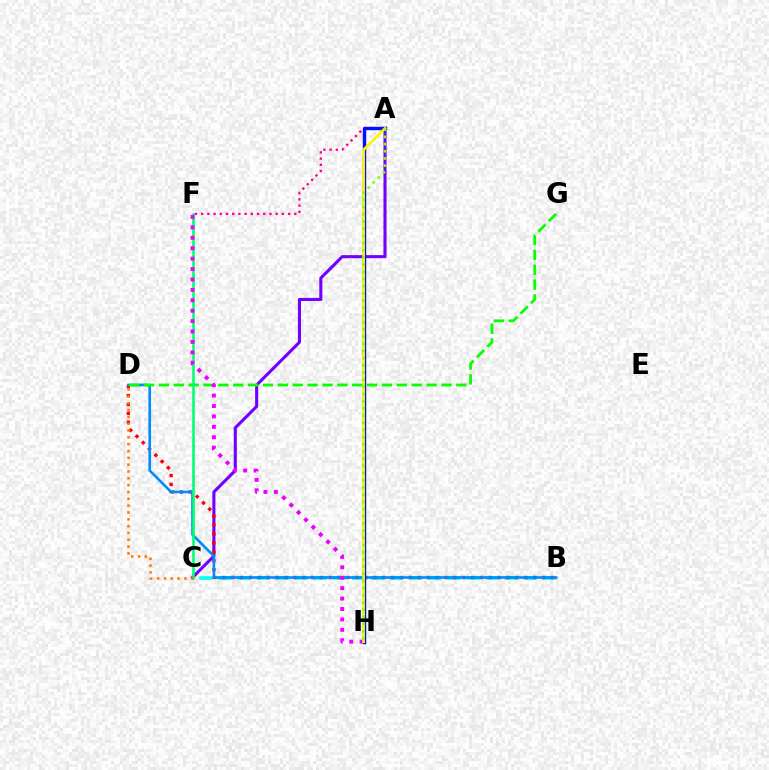{('B', 'C'): [{'color': '#00fff6', 'line_style': 'dashed', 'thickness': 2.59}], ('A', 'C'): [{'color': '#7200ff', 'line_style': 'solid', 'thickness': 2.22}], ('B', 'D'): [{'color': '#ff0000', 'line_style': 'dotted', 'thickness': 2.41}, {'color': '#008cff', 'line_style': 'solid', 'thickness': 1.88}], ('D', 'G'): [{'color': '#08ff00', 'line_style': 'dashed', 'thickness': 2.02}], ('C', 'F'): [{'color': '#00ff74', 'line_style': 'solid', 'thickness': 1.88}], ('A', 'F'): [{'color': '#ff0094', 'line_style': 'dotted', 'thickness': 1.69}], ('C', 'D'): [{'color': '#ff7c00', 'line_style': 'dotted', 'thickness': 1.86}], ('A', 'H'): [{'color': '#0010ff', 'line_style': 'solid', 'thickness': 2.45}, {'color': '#fcf500', 'line_style': 'solid', 'thickness': 1.92}, {'color': '#84ff00', 'line_style': 'dotted', 'thickness': 1.95}], ('F', 'H'): [{'color': '#ee00ff', 'line_style': 'dotted', 'thickness': 2.83}]}